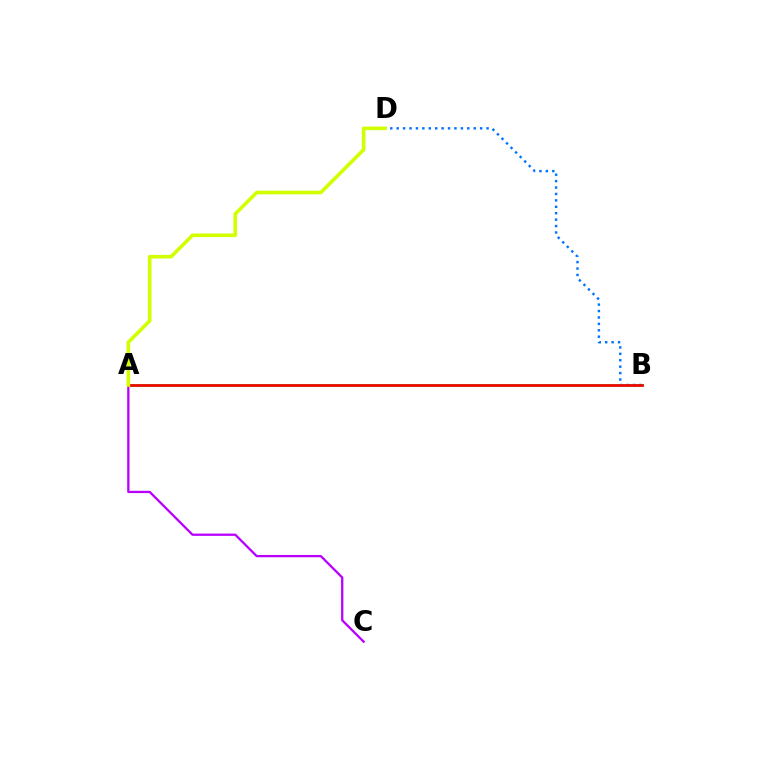{('A', 'B'): [{'color': '#00ff5c', 'line_style': 'solid', 'thickness': 2.07}, {'color': '#ff0000', 'line_style': 'solid', 'thickness': 1.91}], ('A', 'C'): [{'color': '#b900ff', 'line_style': 'solid', 'thickness': 1.64}], ('B', 'D'): [{'color': '#0074ff', 'line_style': 'dotted', 'thickness': 1.74}], ('A', 'D'): [{'color': '#d1ff00', 'line_style': 'solid', 'thickness': 2.6}]}